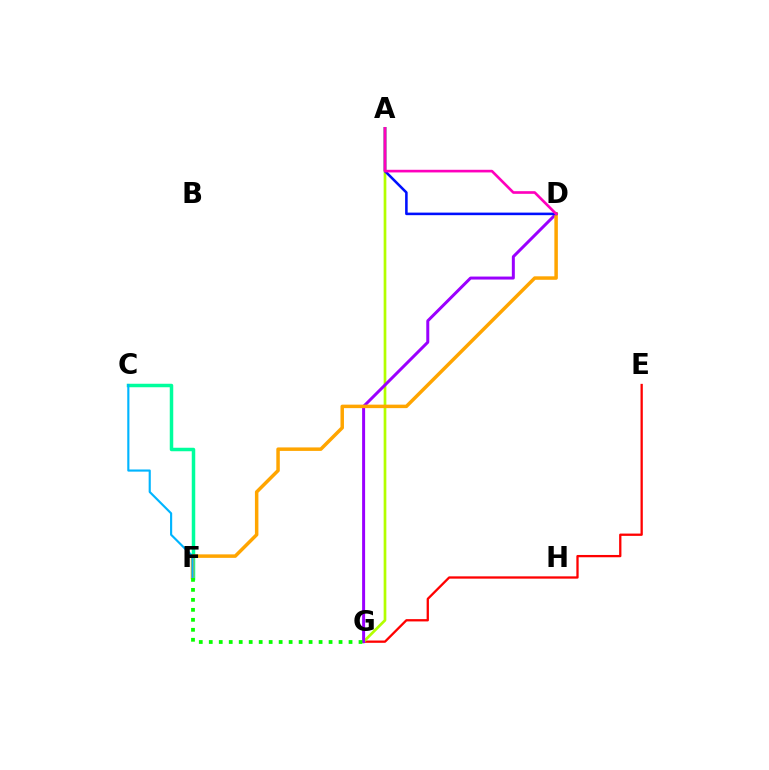{('E', 'G'): [{'color': '#ff0000', 'line_style': 'solid', 'thickness': 1.65}], ('A', 'G'): [{'color': '#b3ff00', 'line_style': 'solid', 'thickness': 1.95}], ('D', 'G'): [{'color': '#9b00ff', 'line_style': 'solid', 'thickness': 2.15}], ('C', 'F'): [{'color': '#00ff9d', 'line_style': 'solid', 'thickness': 2.52}, {'color': '#00b5ff', 'line_style': 'solid', 'thickness': 1.54}], ('D', 'F'): [{'color': '#ffa500', 'line_style': 'solid', 'thickness': 2.51}], ('A', 'D'): [{'color': '#0010ff', 'line_style': 'solid', 'thickness': 1.84}, {'color': '#ff00bd', 'line_style': 'solid', 'thickness': 1.9}], ('F', 'G'): [{'color': '#08ff00', 'line_style': 'dotted', 'thickness': 2.71}]}